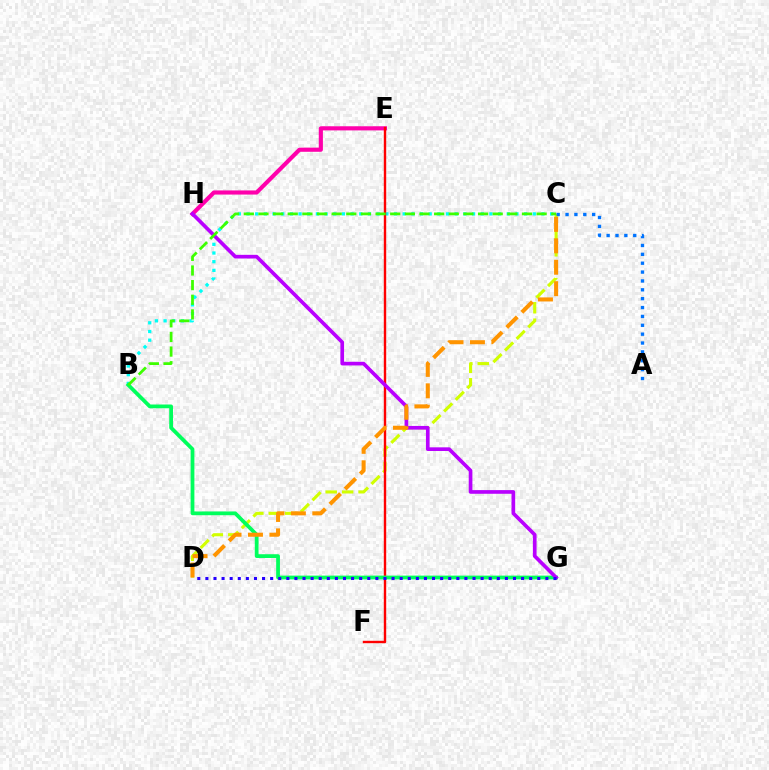{('B', 'C'): [{'color': '#00fff6', 'line_style': 'dotted', 'thickness': 2.36}, {'color': '#3dff00', 'line_style': 'dashed', 'thickness': 1.99}], ('E', 'H'): [{'color': '#ff00ac', 'line_style': 'solid', 'thickness': 2.98}], ('C', 'D'): [{'color': '#d1ff00', 'line_style': 'dashed', 'thickness': 2.23}, {'color': '#ff9400', 'line_style': 'dashed', 'thickness': 2.91}], ('E', 'F'): [{'color': '#ff0000', 'line_style': 'solid', 'thickness': 1.73}], ('A', 'C'): [{'color': '#0074ff', 'line_style': 'dotted', 'thickness': 2.41}], ('B', 'G'): [{'color': '#00ff5c', 'line_style': 'solid', 'thickness': 2.71}], ('G', 'H'): [{'color': '#b900ff', 'line_style': 'solid', 'thickness': 2.64}], ('D', 'G'): [{'color': '#2500ff', 'line_style': 'dotted', 'thickness': 2.2}]}